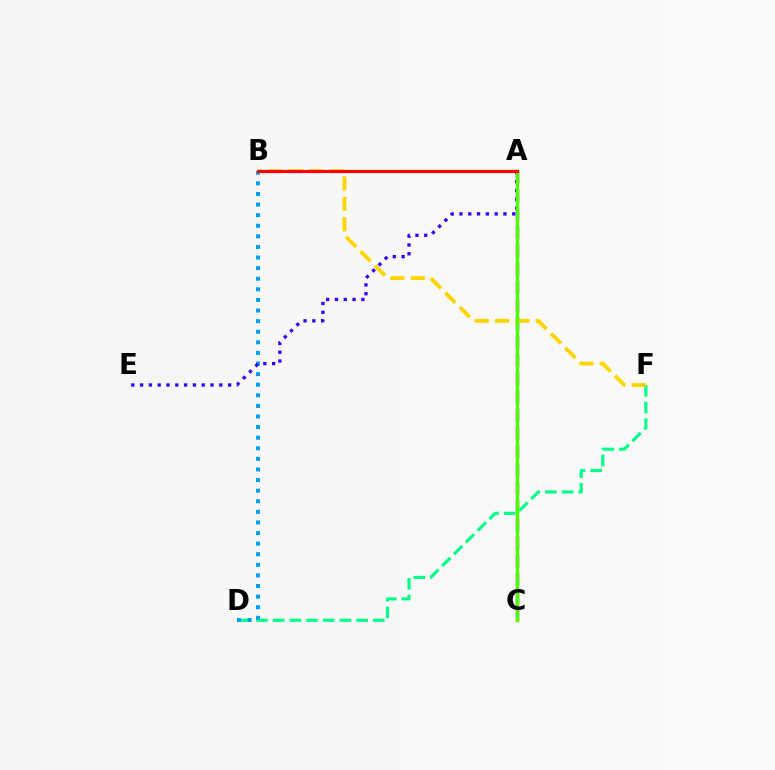{('A', 'C'): [{'color': '#ff00ed', 'line_style': 'dashed', 'thickness': 2.48}, {'color': '#4fff00', 'line_style': 'solid', 'thickness': 2.52}], ('D', 'F'): [{'color': '#00ff86', 'line_style': 'dashed', 'thickness': 2.27}], ('B', 'D'): [{'color': '#009eff', 'line_style': 'dotted', 'thickness': 2.88}], ('A', 'E'): [{'color': '#3700ff', 'line_style': 'dotted', 'thickness': 2.39}], ('B', 'F'): [{'color': '#ffd500', 'line_style': 'dashed', 'thickness': 2.77}], ('A', 'B'): [{'color': '#ff0000', 'line_style': 'solid', 'thickness': 2.26}]}